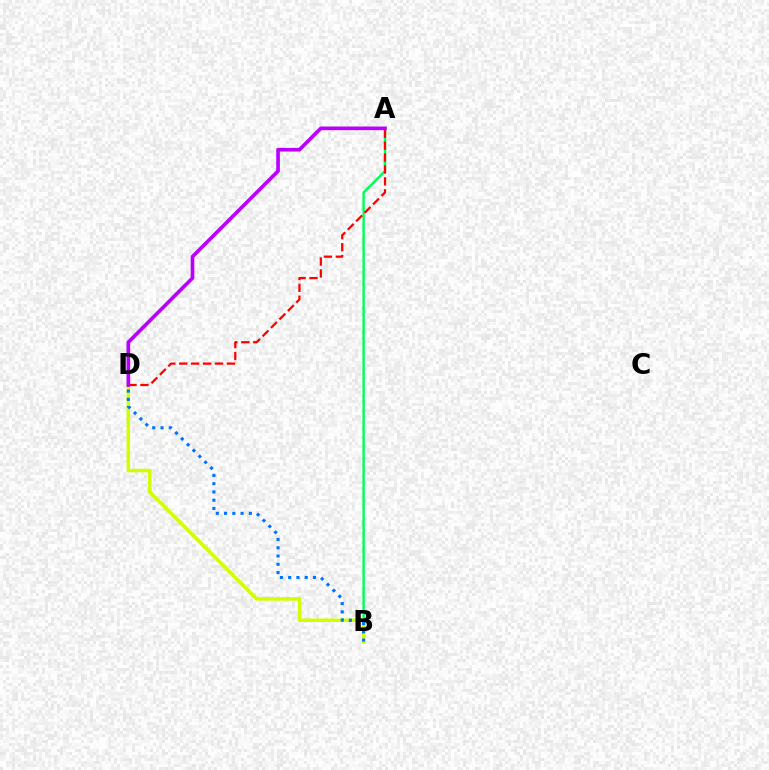{('A', 'B'): [{'color': '#00ff5c', 'line_style': 'solid', 'thickness': 1.76}], ('B', 'D'): [{'color': '#d1ff00', 'line_style': 'solid', 'thickness': 2.53}, {'color': '#0074ff', 'line_style': 'dotted', 'thickness': 2.25}], ('A', 'D'): [{'color': '#ff0000', 'line_style': 'dashed', 'thickness': 1.62}, {'color': '#b900ff', 'line_style': 'solid', 'thickness': 2.64}]}